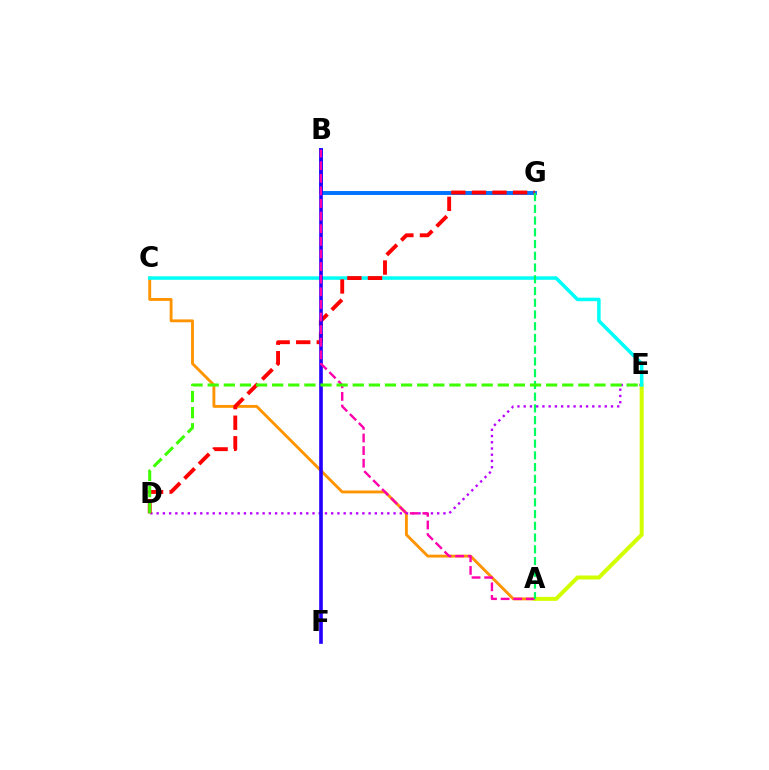{('B', 'G'): [{'color': '#0074ff', 'line_style': 'solid', 'thickness': 2.84}], ('A', 'C'): [{'color': '#ff9400', 'line_style': 'solid', 'thickness': 2.06}], ('D', 'E'): [{'color': '#b900ff', 'line_style': 'dotted', 'thickness': 1.69}, {'color': '#3dff00', 'line_style': 'dashed', 'thickness': 2.19}], ('A', 'E'): [{'color': '#d1ff00', 'line_style': 'solid', 'thickness': 2.88}], ('C', 'E'): [{'color': '#00fff6', 'line_style': 'solid', 'thickness': 2.53}], ('D', 'G'): [{'color': '#ff0000', 'line_style': 'dashed', 'thickness': 2.79}], ('B', 'F'): [{'color': '#2500ff', 'line_style': 'solid', 'thickness': 2.62}], ('A', 'B'): [{'color': '#ff00ac', 'line_style': 'dashed', 'thickness': 1.71}], ('A', 'G'): [{'color': '#00ff5c', 'line_style': 'dashed', 'thickness': 1.59}]}